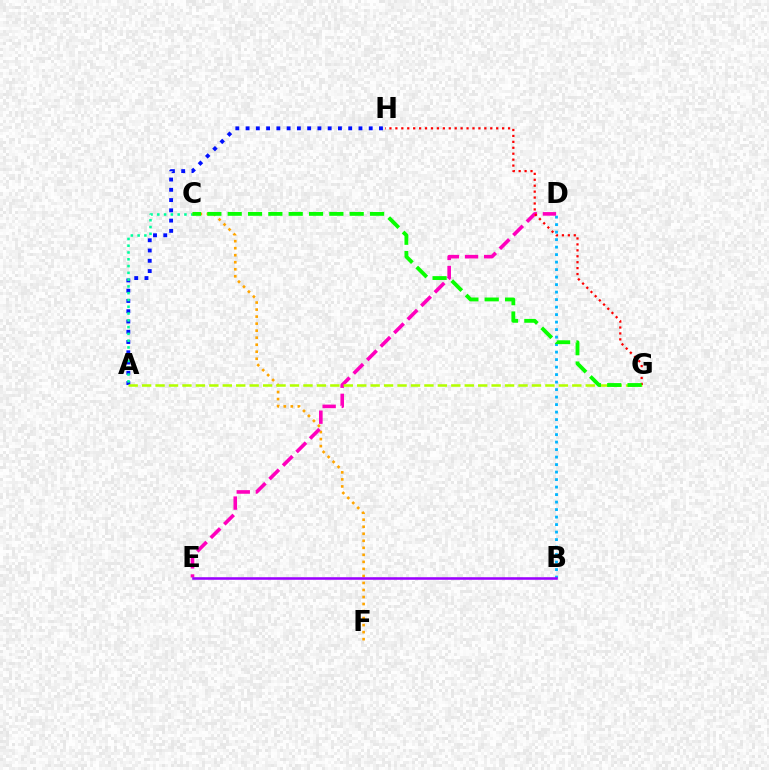{('A', 'H'): [{'color': '#0010ff', 'line_style': 'dotted', 'thickness': 2.79}], ('A', 'C'): [{'color': '#00ff9d', 'line_style': 'dotted', 'thickness': 1.84}], ('C', 'F'): [{'color': '#ffa500', 'line_style': 'dotted', 'thickness': 1.91}], ('B', 'D'): [{'color': '#00b5ff', 'line_style': 'dotted', 'thickness': 2.04}], ('D', 'E'): [{'color': '#ff00bd', 'line_style': 'dashed', 'thickness': 2.6}], ('A', 'G'): [{'color': '#b3ff00', 'line_style': 'dashed', 'thickness': 1.83}], ('G', 'H'): [{'color': '#ff0000', 'line_style': 'dotted', 'thickness': 1.61}], ('C', 'G'): [{'color': '#08ff00', 'line_style': 'dashed', 'thickness': 2.76}], ('B', 'E'): [{'color': '#9b00ff', 'line_style': 'solid', 'thickness': 1.84}]}